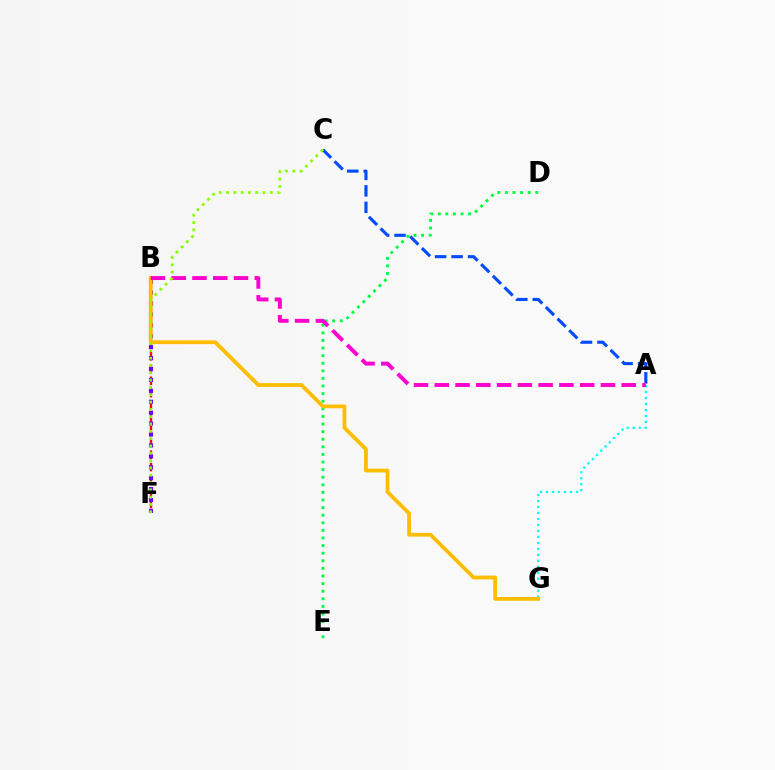{('B', 'F'): [{'color': '#ff0000', 'line_style': 'dashed', 'thickness': 1.67}, {'color': '#7200ff', 'line_style': 'dotted', 'thickness': 2.97}], ('A', 'G'): [{'color': '#00fff6', 'line_style': 'dotted', 'thickness': 1.63}], ('A', 'C'): [{'color': '#004bff', 'line_style': 'dashed', 'thickness': 2.24}], ('D', 'E'): [{'color': '#00ff39', 'line_style': 'dotted', 'thickness': 2.06}], ('B', 'G'): [{'color': '#ffbd00', 'line_style': 'solid', 'thickness': 2.73}], ('A', 'B'): [{'color': '#ff00cf', 'line_style': 'dashed', 'thickness': 2.82}], ('C', 'F'): [{'color': '#84ff00', 'line_style': 'dotted', 'thickness': 1.99}]}